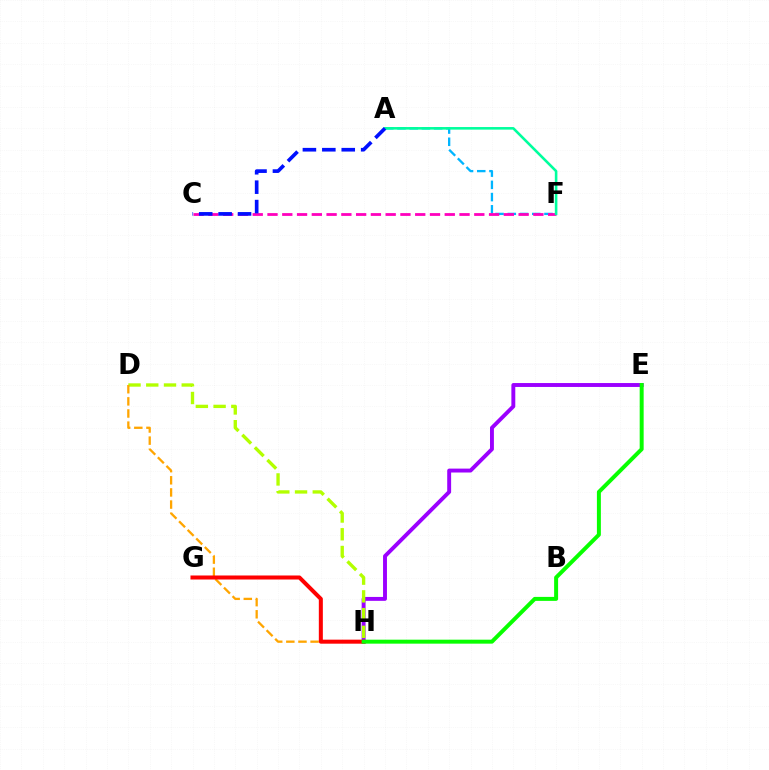{('E', 'H'): [{'color': '#9b00ff', 'line_style': 'solid', 'thickness': 2.81}, {'color': '#08ff00', 'line_style': 'solid', 'thickness': 2.86}], ('A', 'F'): [{'color': '#00b5ff', 'line_style': 'dashed', 'thickness': 1.66}, {'color': '#00ff9d', 'line_style': 'solid', 'thickness': 1.86}], ('C', 'F'): [{'color': '#ff00bd', 'line_style': 'dashed', 'thickness': 2.01}], ('D', 'H'): [{'color': '#b3ff00', 'line_style': 'dashed', 'thickness': 2.41}, {'color': '#ffa500', 'line_style': 'dashed', 'thickness': 1.65}], ('G', 'H'): [{'color': '#ff0000', 'line_style': 'solid', 'thickness': 2.9}], ('A', 'C'): [{'color': '#0010ff', 'line_style': 'dashed', 'thickness': 2.64}]}